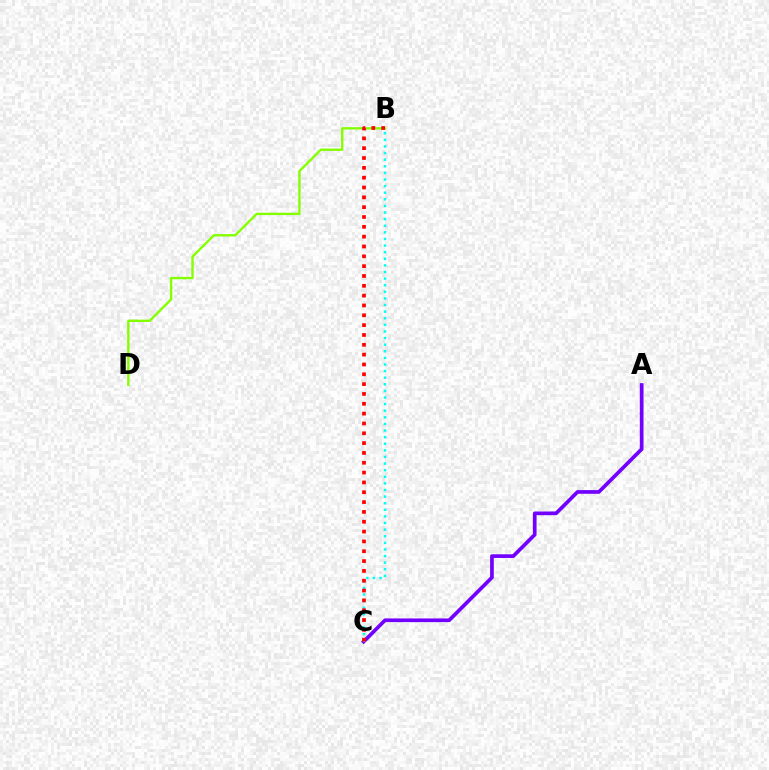{('A', 'C'): [{'color': '#7200ff', 'line_style': 'solid', 'thickness': 2.66}], ('B', 'D'): [{'color': '#84ff00', 'line_style': 'solid', 'thickness': 1.7}], ('B', 'C'): [{'color': '#00fff6', 'line_style': 'dotted', 'thickness': 1.79}, {'color': '#ff0000', 'line_style': 'dotted', 'thickness': 2.67}]}